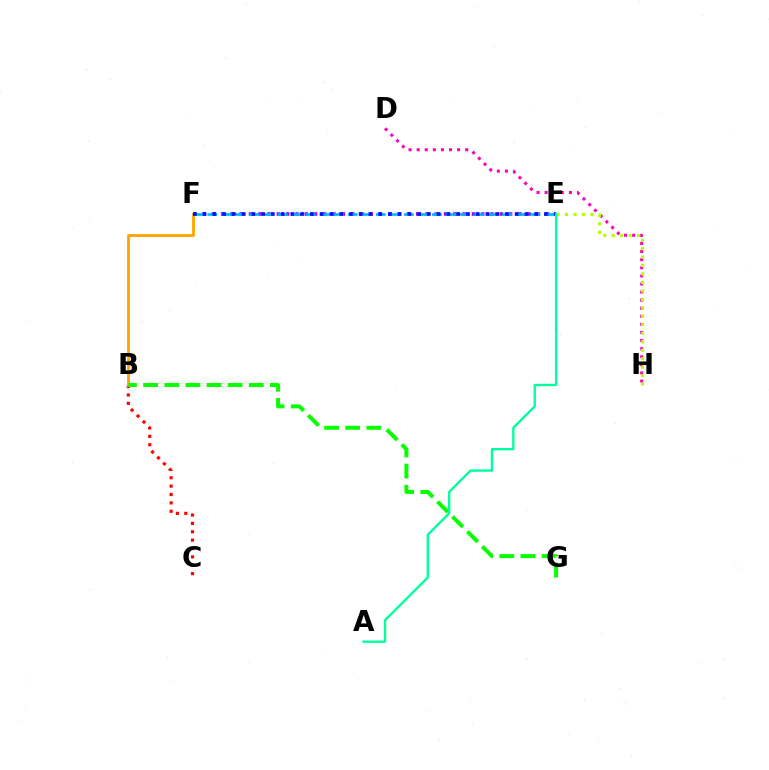{('D', 'H'): [{'color': '#ff00bd', 'line_style': 'dotted', 'thickness': 2.2}], ('E', 'H'): [{'color': '#b3ff00', 'line_style': 'dotted', 'thickness': 2.3}], ('B', 'C'): [{'color': '#ff0000', 'line_style': 'dotted', 'thickness': 2.28}], ('E', 'F'): [{'color': '#9b00ff', 'line_style': 'dotted', 'thickness': 2.52}, {'color': '#00b5ff', 'line_style': 'dashed', 'thickness': 1.91}, {'color': '#0010ff', 'line_style': 'dotted', 'thickness': 2.65}], ('B', 'F'): [{'color': '#ffa500', 'line_style': 'solid', 'thickness': 2.06}], ('B', 'G'): [{'color': '#08ff00', 'line_style': 'dashed', 'thickness': 2.87}], ('A', 'E'): [{'color': '#00ff9d', 'line_style': 'solid', 'thickness': 1.7}]}